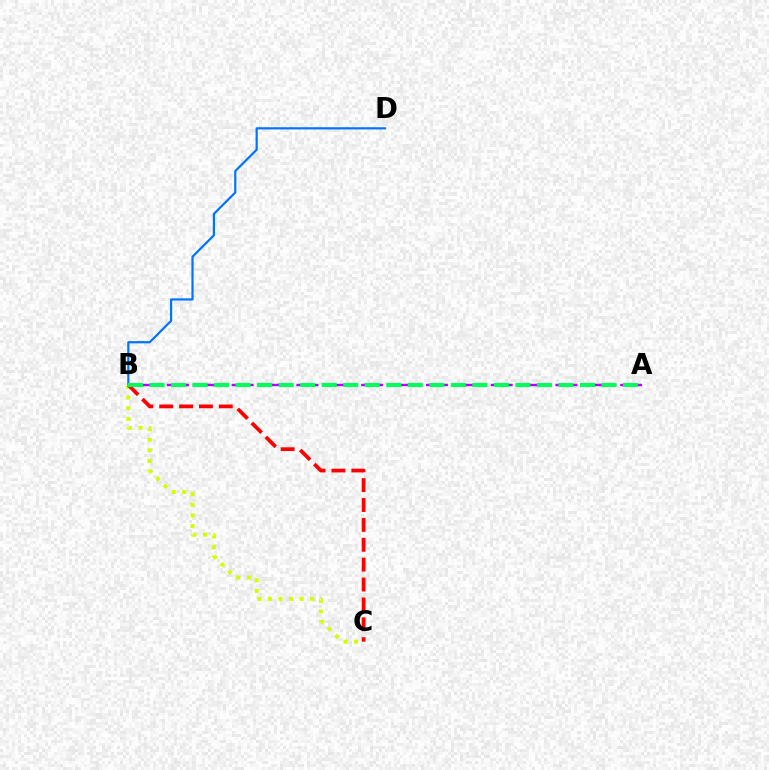{('B', 'D'): [{'color': '#0074ff', 'line_style': 'solid', 'thickness': 1.59}], ('B', 'C'): [{'color': '#d1ff00', 'line_style': 'dotted', 'thickness': 2.88}, {'color': '#ff0000', 'line_style': 'dashed', 'thickness': 2.7}], ('A', 'B'): [{'color': '#b900ff', 'line_style': 'dashed', 'thickness': 1.76}, {'color': '#00ff5c', 'line_style': 'dashed', 'thickness': 2.92}]}